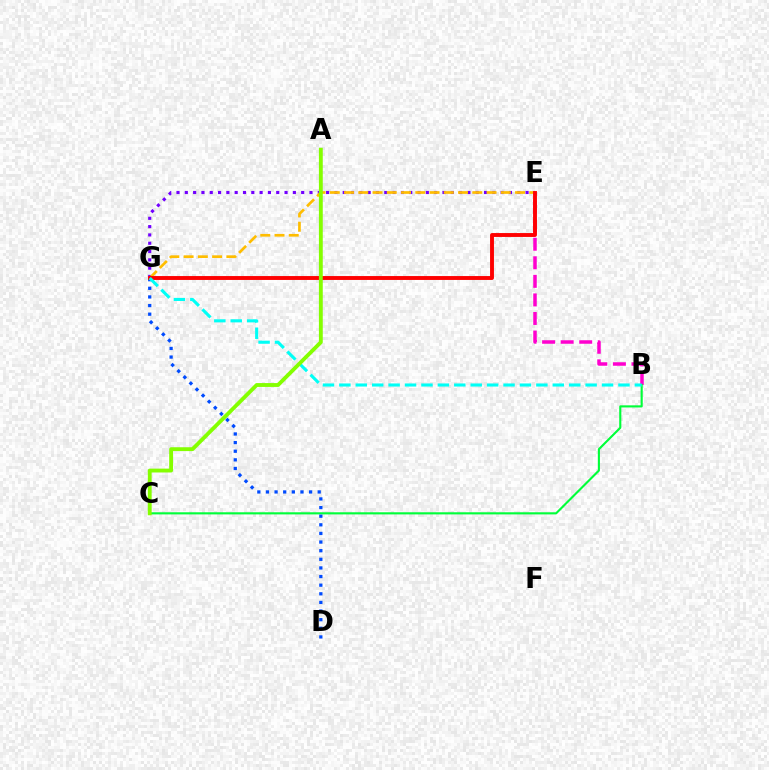{('E', 'G'): [{'color': '#7200ff', 'line_style': 'dotted', 'thickness': 2.26}, {'color': '#ffbd00', 'line_style': 'dashed', 'thickness': 1.94}, {'color': '#ff0000', 'line_style': 'solid', 'thickness': 2.8}], ('B', 'E'): [{'color': '#ff00cf', 'line_style': 'dashed', 'thickness': 2.52}], ('B', 'C'): [{'color': '#00ff39', 'line_style': 'solid', 'thickness': 1.53}], ('D', 'G'): [{'color': '#004bff', 'line_style': 'dotted', 'thickness': 2.34}], ('B', 'G'): [{'color': '#00fff6', 'line_style': 'dashed', 'thickness': 2.23}], ('A', 'C'): [{'color': '#84ff00', 'line_style': 'solid', 'thickness': 2.77}]}